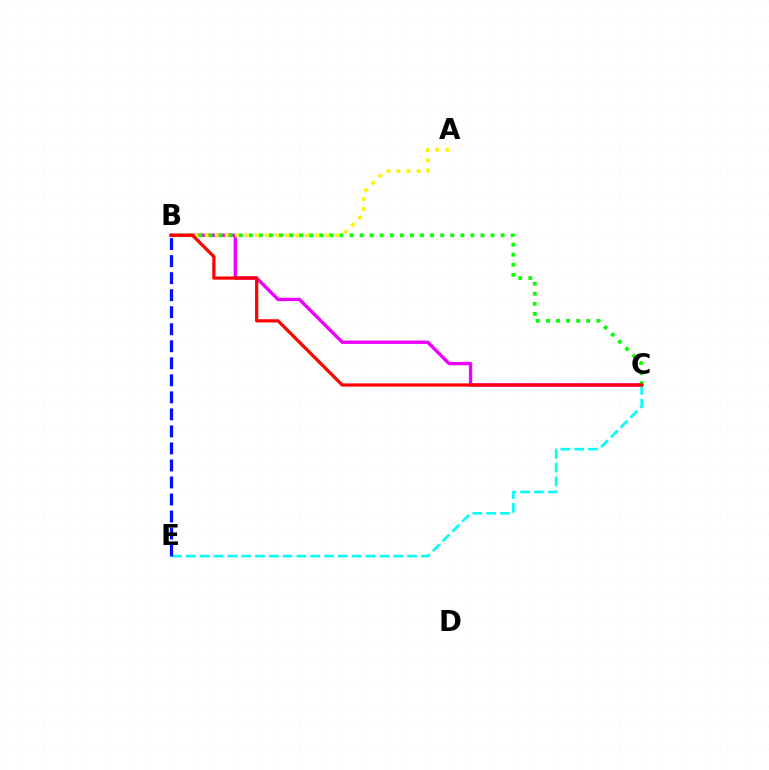{('B', 'C'): [{'color': '#ee00ff', 'line_style': 'solid', 'thickness': 2.42}, {'color': '#08ff00', 'line_style': 'dotted', 'thickness': 2.74}, {'color': '#ff0000', 'line_style': 'solid', 'thickness': 2.32}], ('C', 'E'): [{'color': '#00fff6', 'line_style': 'dashed', 'thickness': 1.88}], ('A', 'B'): [{'color': '#fcf500', 'line_style': 'dotted', 'thickness': 2.73}], ('B', 'E'): [{'color': '#0010ff', 'line_style': 'dashed', 'thickness': 2.31}]}